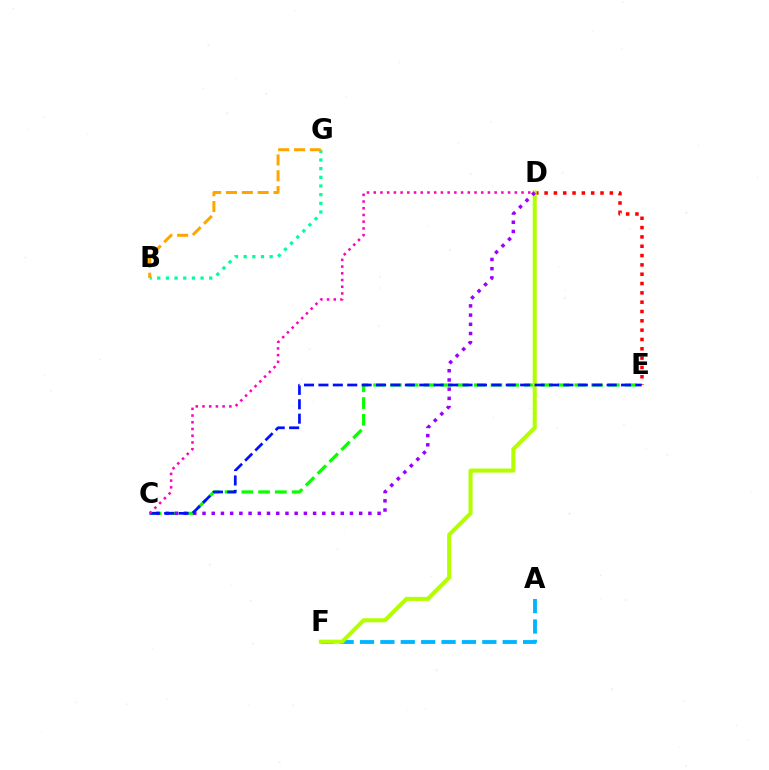{('B', 'G'): [{'color': '#00ff9d', 'line_style': 'dotted', 'thickness': 2.35}, {'color': '#ffa500', 'line_style': 'dashed', 'thickness': 2.15}], ('A', 'F'): [{'color': '#00b5ff', 'line_style': 'dashed', 'thickness': 2.77}], ('D', 'E'): [{'color': '#ff0000', 'line_style': 'dotted', 'thickness': 2.53}], ('C', 'E'): [{'color': '#08ff00', 'line_style': 'dashed', 'thickness': 2.28}, {'color': '#0010ff', 'line_style': 'dashed', 'thickness': 1.96}], ('D', 'F'): [{'color': '#b3ff00', 'line_style': 'solid', 'thickness': 2.92}], ('C', 'D'): [{'color': '#9b00ff', 'line_style': 'dotted', 'thickness': 2.5}, {'color': '#ff00bd', 'line_style': 'dotted', 'thickness': 1.83}]}